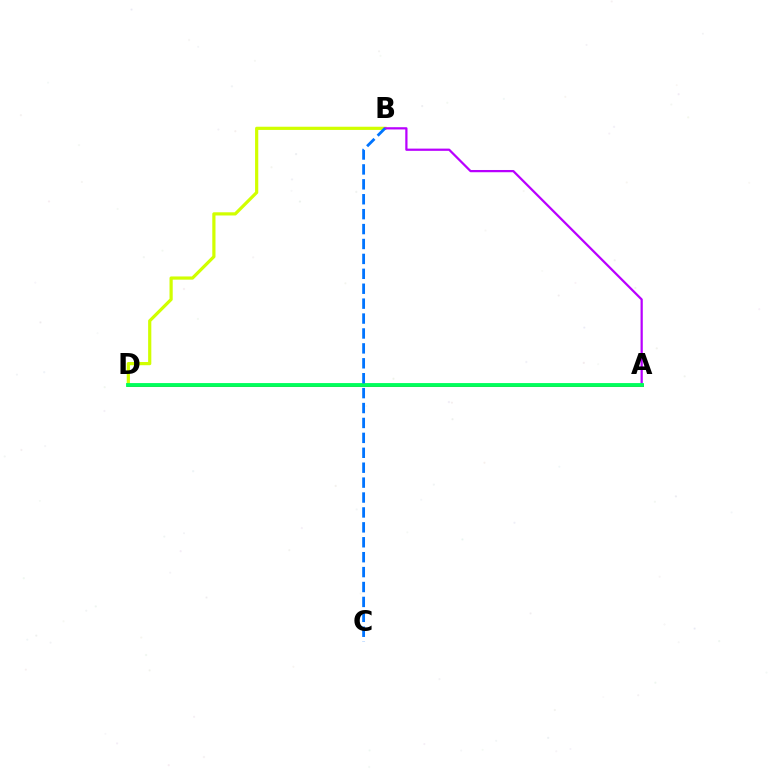{('B', 'D'): [{'color': '#d1ff00', 'line_style': 'solid', 'thickness': 2.3}], ('A', 'D'): [{'color': '#ff0000', 'line_style': 'solid', 'thickness': 2.12}, {'color': '#00ff5c', 'line_style': 'solid', 'thickness': 2.78}], ('A', 'B'): [{'color': '#b900ff', 'line_style': 'solid', 'thickness': 1.61}], ('B', 'C'): [{'color': '#0074ff', 'line_style': 'dashed', 'thickness': 2.03}]}